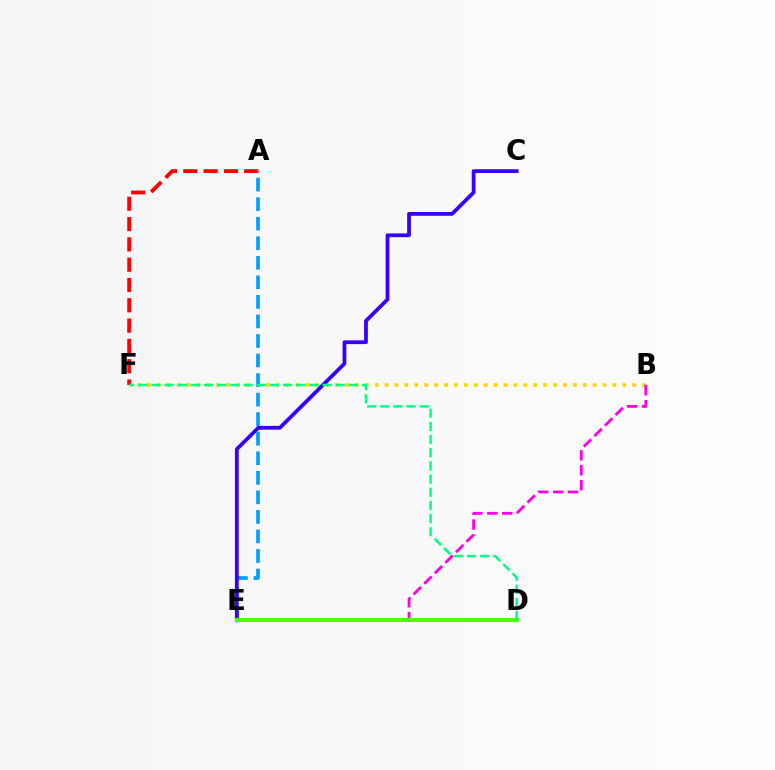{('B', 'F'): [{'color': '#ffd500', 'line_style': 'dotted', 'thickness': 2.69}], ('A', 'F'): [{'color': '#ff0000', 'line_style': 'dashed', 'thickness': 2.76}], ('B', 'E'): [{'color': '#ff00ed', 'line_style': 'dashed', 'thickness': 2.03}], ('A', 'E'): [{'color': '#009eff', 'line_style': 'dashed', 'thickness': 2.66}], ('C', 'E'): [{'color': '#3700ff', 'line_style': 'solid', 'thickness': 2.72}], ('D', 'E'): [{'color': '#4fff00', 'line_style': 'solid', 'thickness': 2.93}], ('D', 'F'): [{'color': '#00ff86', 'line_style': 'dashed', 'thickness': 1.79}]}